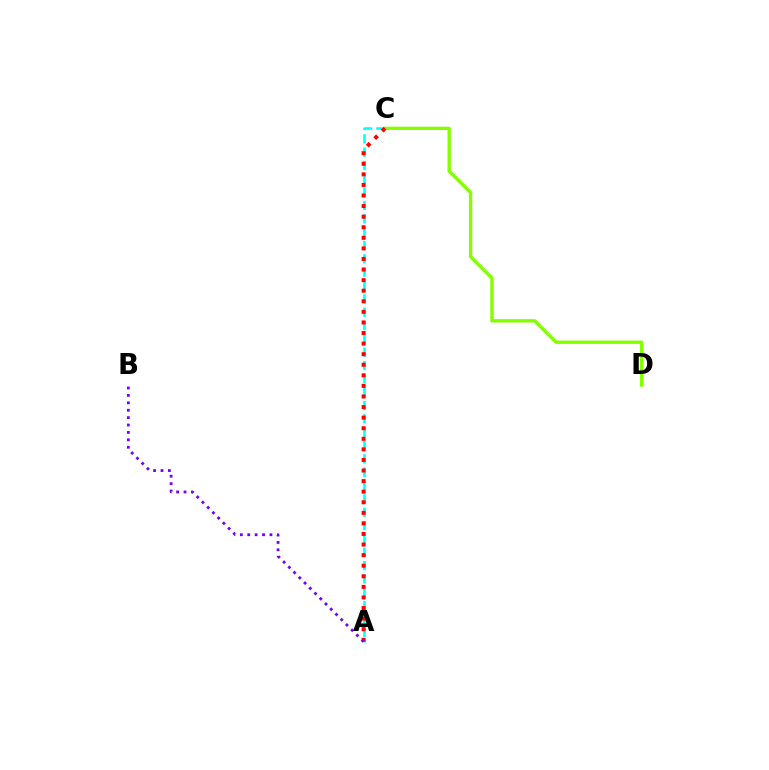{('C', 'D'): [{'color': '#84ff00', 'line_style': 'solid', 'thickness': 2.4}], ('A', 'C'): [{'color': '#00fff6', 'line_style': 'dashed', 'thickness': 1.81}, {'color': '#ff0000', 'line_style': 'dotted', 'thickness': 2.87}], ('A', 'B'): [{'color': '#7200ff', 'line_style': 'dotted', 'thickness': 2.01}]}